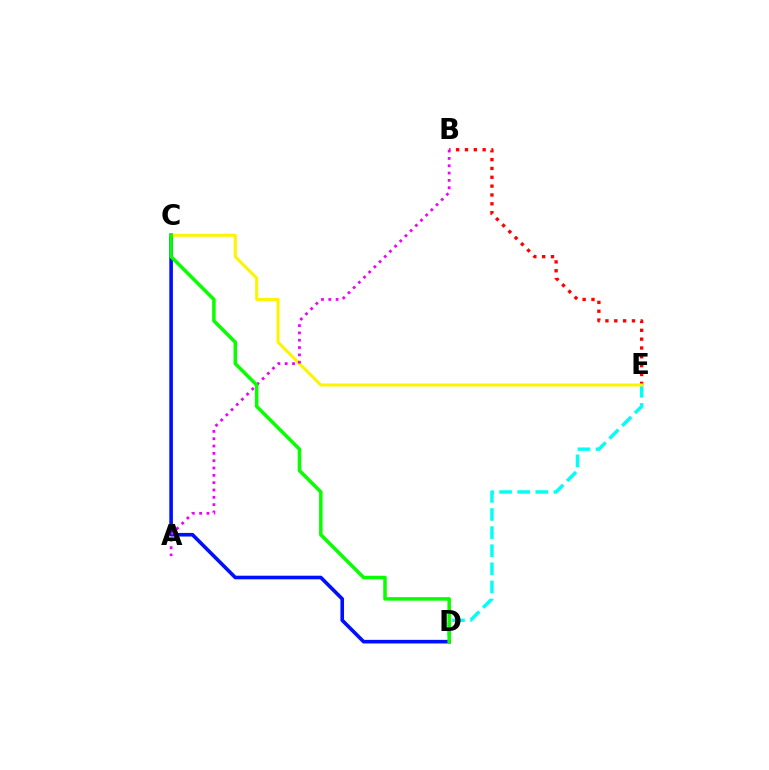{('D', 'E'): [{'color': '#00fff6', 'line_style': 'dashed', 'thickness': 2.46}], ('B', 'E'): [{'color': '#ff0000', 'line_style': 'dotted', 'thickness': 2.4}], ('C', 'D'): [{'color': '#0010ff', 'line_style': 'solid', 'thickness': 2.6}, {'color': '#08ff00', 'line_style': 'solid', 'thickness': 2.53}], ('C', 'E'): [{'color': '#fcf500', 'line_style': 'solid', 'thickness': 2.18}], ('A', 'B'): [{'color': '#ee00ff', 'line_style': 'dotted', 'thickness': 1.99}]}